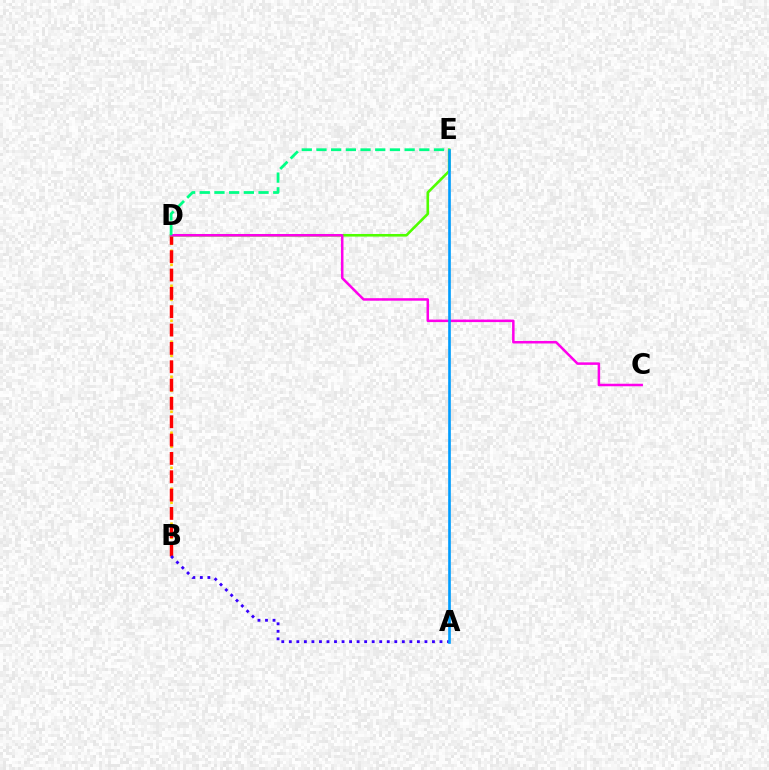{('B', 'D'): [{'color': '#ffd500', 'line_style': 'dotted', 'thickness': 1.9}, {'color': '#ff0000', 'line_style': 'dashed', 'thickness': 2.49}], ('A', 'B'): [{'color': '#3700ff', 'line_style': 'dotted', 'thickness': 2.05}], ('D', 'E'): [{'color': '#4fff00', 'line_style': 'solid', 'thickness': 1.88}, {'color': '#00ff86', 'line_style': 'dashed', 'thickness': 2.0}], ('C', 'D'): [{'color': '#ff00ed', 'line_style': 'solid', 'thickness': 1.81}], ('A', 'E'): [{'color': '#009eff', 'line_style': 'solid', 'thickness': 1.91}]}